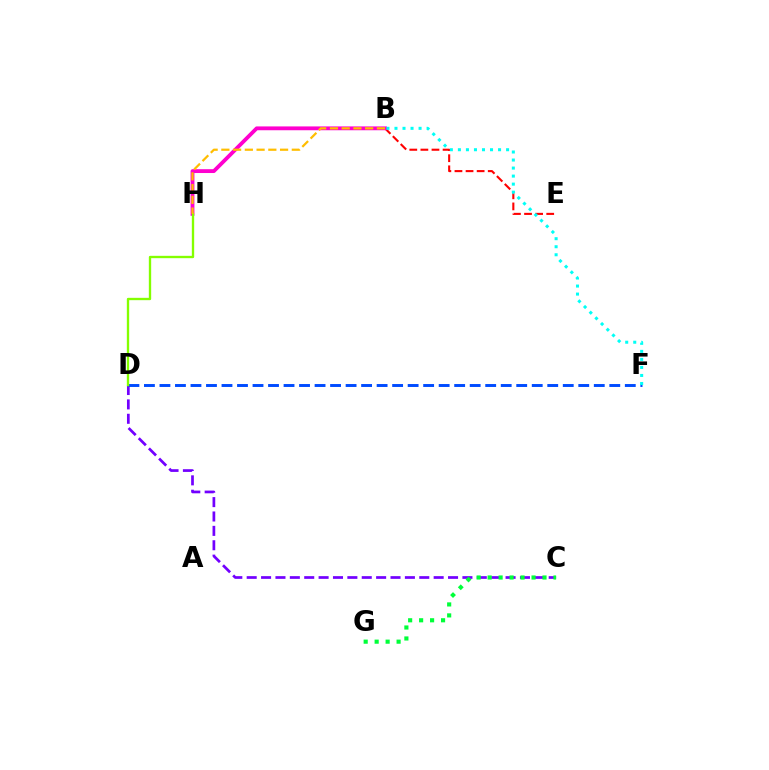{('C', 'D'): [{'color': '#7200ff', 'line_style': 'dashed', 'thickness': 1.95}], ('D', 'F'): [{'color': '#004bff', 'line_style': 'dashed', 'thickness': 2.11}], ('B', 'E'): [{'color': '#ff0000', 'line_style': 'dashed', 'thickness': 1.51}], ('C', 'G'): [{'color': '#00ff39', 'line_style': 'dotted', 'thickness': 2.98}], ('B', 'H'): [{'color': '#ff00cf', 'line_style': 'solid', 'thickness': 2.76}, {'color': '#ffbd00', 'line_style': 'dashed', 'thickness': 1.6}], ('D', 'H'): [{'color': '#84ff00', 'line_style': 'solid', 'thickness': 1.69}], ('B', 'F'): [{'color': '#00fff6', 'line_style': 'dotted', 'thickness': 2.18}]}